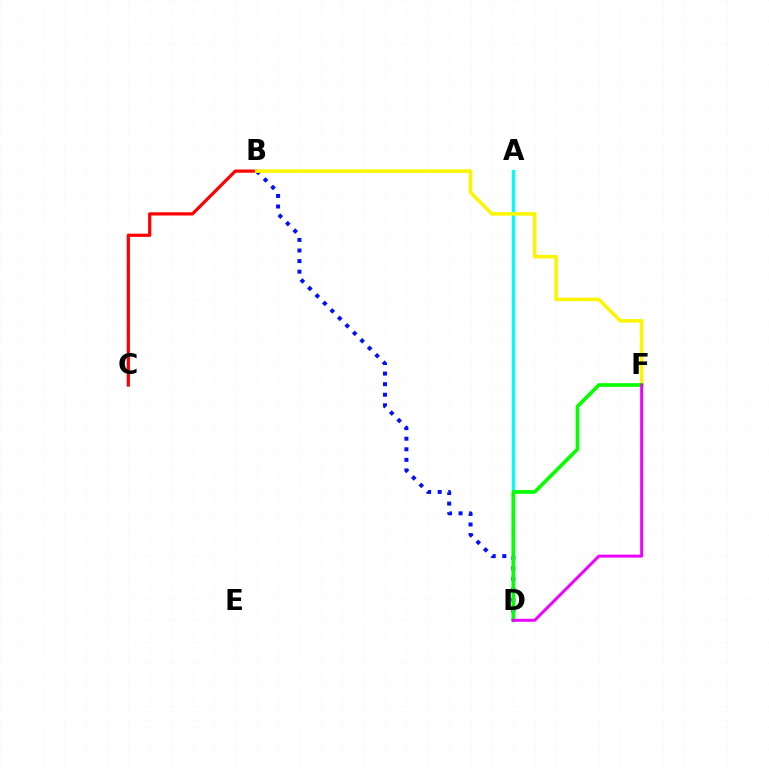{('A', 'D'): [{'color': '#00fff6', 'line_style': 'solid', 'thickness': 2.31}], ('B', 'C'): [{'color': '#ff0000', 'line_style': 'solid', 'thickness': 2.31}], ('B', 'D'): [{'color': '#0010ff', 'line_style': 'dotted', 'thickness': 2.87}], ('B', 'F'): [{'color': '#fcf500', 'line_style': 'solid', 'thickness': 2.56}], ('D', 'F'): [{'color': '#08ff00', 'line_style': 'solid', 'thickness': 2.64}, {'color': '#ee00ff', 'line_style': 'solid', 'thickness': 2.14}]}